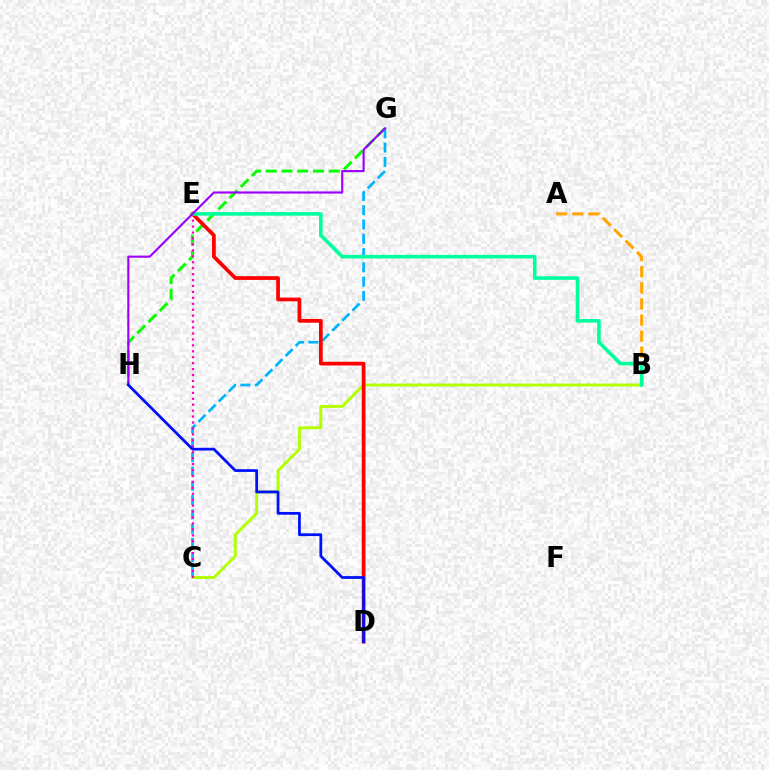{('B', 'C'): [{'color': '#b3ff00', 'line_style': 'solid', 'thickness': 2.1}], ('G', 'H'): [{'color': '#08ff00', 'line_style': 'dashed', 'thickness': 2.14}, {'color': '#9b00ff', 'line_style': 'solid', 'thickness': 1.53}], ('C', 'G'): [{'color': '#00b5ff', 'line_style': 'dashed', 'thickness': 1.94}], ('A', 'B'): [{'color': '#ffa500', 'line_style': 'dashed', 'thickness': 2.19}], ('C', 'E'): [{'color': '#ff00bd', 'line_style': 'dotted', 'thickness': 1.61}], ('D', 'E'): [{'color': '#ff0000', 'line_style': 'solid', 'thickness': 2.69}], ('B', 'E'): [{'color': '#00ff9d', 'line_style': 'solid', 'thickness': 2.58}], ('D', 'H'): [{'color': '#0010ff', 'line_style': 'solid', 'thickness': 1.99}]}